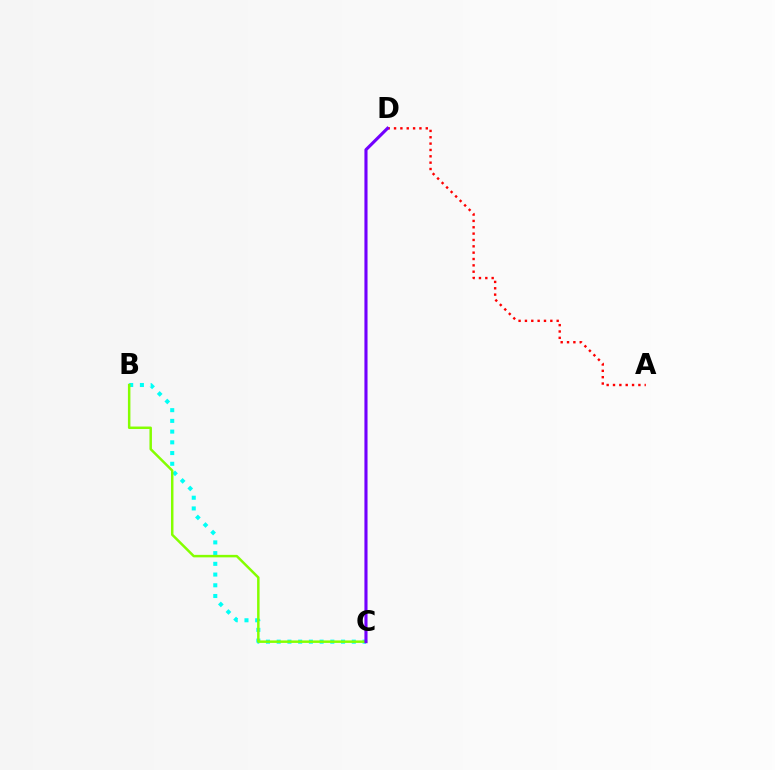{('B', 'C'): [{'color': '#00fff6', 'line_style': 'dotted', 'thickness': 2.91}, {'color': '#84ff00', 'line_style': 'solid', 'thickness': 1.79}], ('A', 'D'): [{'color': '#ff0000', 'line_style': 'dotted', 'thickness': 1.72}], ('C', 'D'): [{'color': '#7200ff', 'line_style': 'solid', 'thickness': 2.24}]}